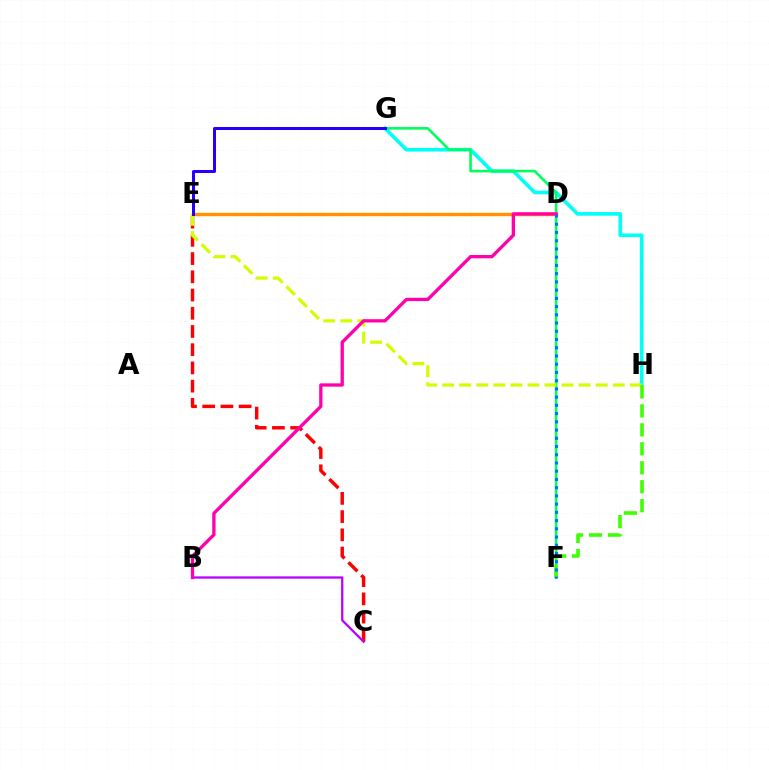{('C', 'E'): [{'color': '#ff0000', 'line_style': 'dashed', 'thickness': 2.48}], ('G', 'H'): [{'color': '#00fff6', 'line_style': 'solid', 'thickness': 2.62}], ('F', 'G'): [{'color': '#00ff5c', 'line_style': 'solid', 'thickness': 1.87}], ('D', 'E'): [{'color': '#ff9400', 'line_style': 'solid', 'thickness': 2.46}], ('B', 'C'): [{'color': '#b900ff', 'line_style': 'solid', 'thickness': 1.63}], ('E', 'H'): [{'color': '#d1ff00', 'line_style': 'dashed', 'thickness': 2.32}], ('B', 'D'): [{'color': '#ff00ac', 'line_style': 'solid', 'thickness': 2.38}], ('E', 'G'): [{'color': '#2500ff', 'line_style': 'solid', 'thickness': 2.17}], ('F', 'H'): [{'color': '#3dff00', 'line_style': 'dashed', 'thickness': 2.58}], ('D', 'F'): [{'color': '#0074ff', 'line_style': 'dotted', 'thickness': 2.24}]}